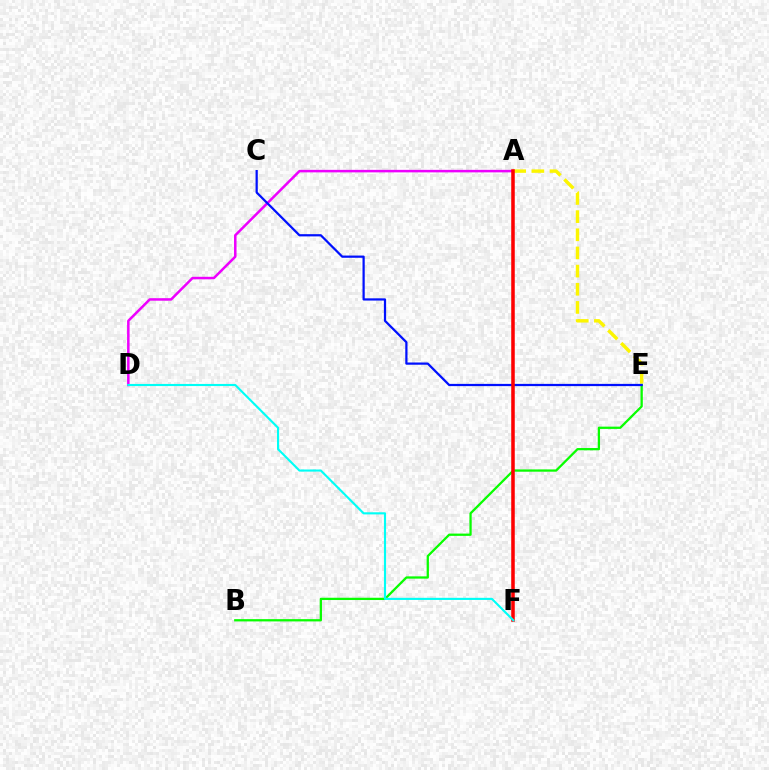{('A', 'D'): [{'color': '#ee00ff', 'line_style': 'solid', 'thickness': 1.81}], ('A', 'E'): [{'color': '#fcf500', 'line_style': 'dashed', 'thickness': 2.47}], ('B', 'E'): [{'color': '#08ff00', 'line_style': 'solid', 'thickness': 1.64}], ('C', 'E'): [{'color': '#0010ff', 'line_style': 'solid', 'thickness': 1.61}], ('A', 'F'): [{'color': '#ff0000', 'line_style': 'solid', 'thickness': 2.54}], ('D', 'F'): [{'color': '#00fff6', 'line_style': 'solid', 'thickness': 1.53}]}